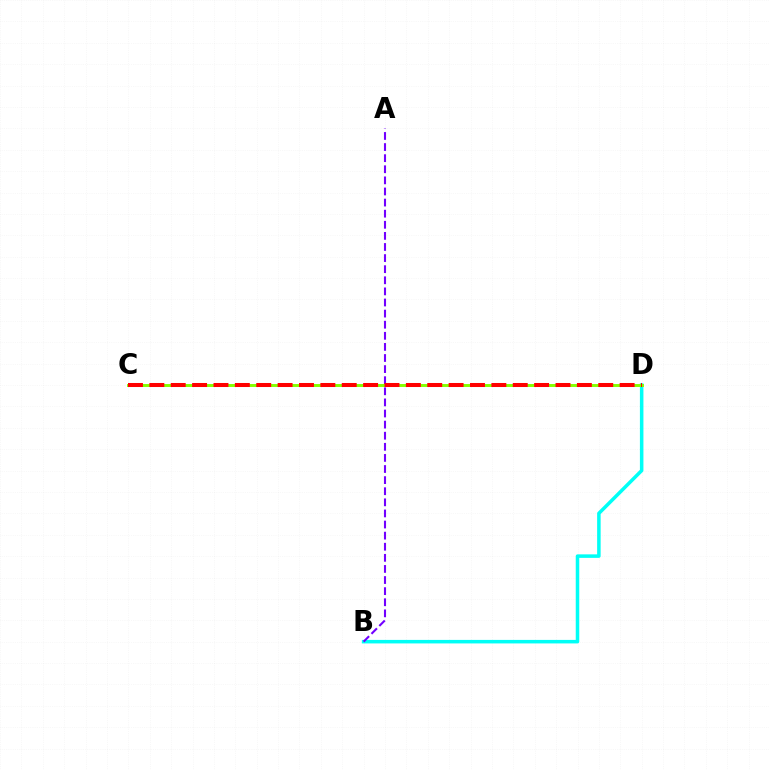{('B', 'D'): [{'color': '#00fff6', 'line_style': 'solid', 'thickness': 2.53}], ('A', 'B'): [{'color': '#7200ff', 'line_style': 'dashed', 'thickness': 1.51}], ('C', 'D'): [{'color': '#84ff00', 'line_style': 'solid', 'thickness': 2.12}, {'color': '#ff0000', 'line_style': 'dashed', 'thickness': 2.9}]}